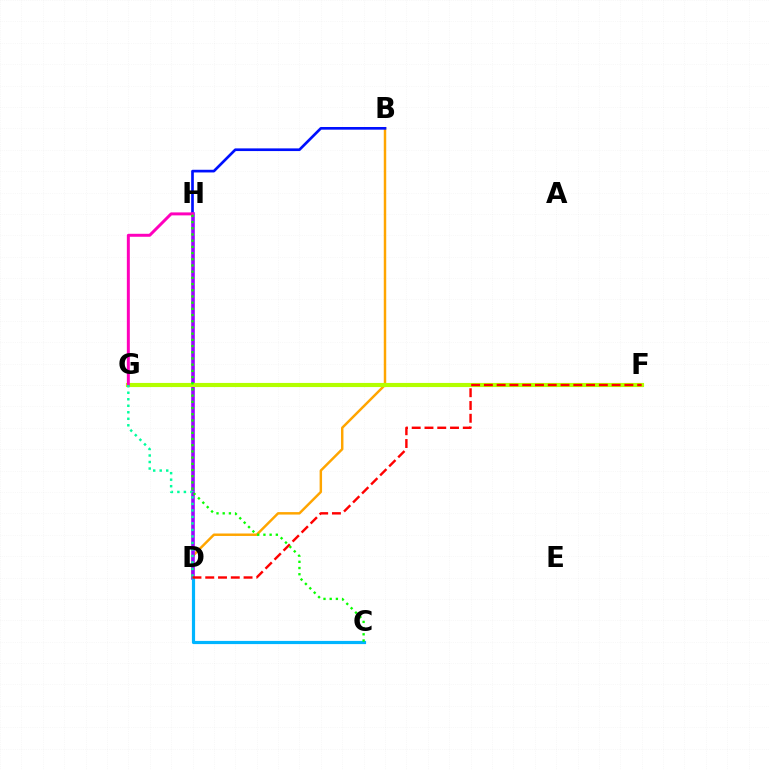{('B', 'D'): [{'color': '#ffa500', 'line_style': 'solid', 'thickness': 1.77}], ('B', 'H'): [{'color': '#0010ff', 'line_style': 'solid', 'thickness': 1.93}], ('D', 'H'): [{'color': '#9b00ff', 'line_style': 'solid', 'thickness': 2.58}], ('F', 'G'): [{'color': '#b3ff00', 'line_style': 'solid', 'thickness': 2.97}], ('C', 'D'): [{'color': '#00b5ff', 'line_style': 'solid', 'thickness': 2.29}], ('G', 'H'): [{'color': '#ff00bd', 'line_style': 'solid', 'thickness': 2.14}], ('D', 'G'): [{'color': '#00ff9d', 'line_style': 'dotted', 'thickness': 1.77}], ('D', 'F'): [{'color': '#ff0000', 'line_style': 'dashed', 'thickness': 1.74}], ('C', 'H'): [{'color': '#08ff00', 'line_style': 'dotted', 'thickness': 1.68}]}